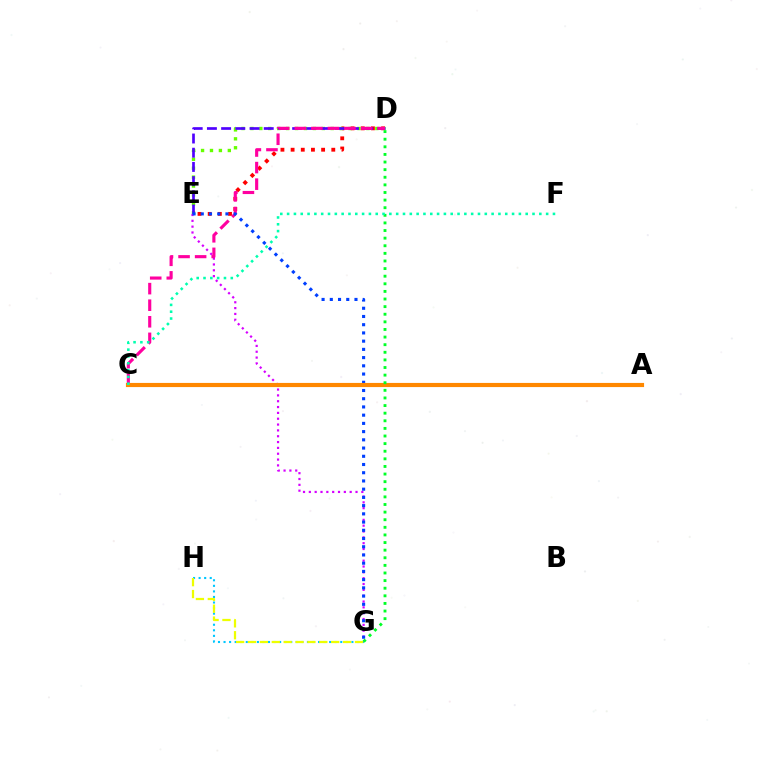{('G', 'H'): [{'color': '#00c7ff', 'line_style': 'dotted', 'thickness': 1.51}, {'color': '#eeff00', 'line_style': 'dashed', 'thickness': 1.61}], ('D', 'E'): [{'color': '#ff0000', 'line_style': 'dotted', 'thickness': 2.76}, {'color': '#66ff00', 'line_style': 'dotted', 'thickness': 2.42}, {'color': '#4f00ff', 'line_style': 'dashed', 'thickness': 1.93}], ('E', 'G'): [{'color': '#d600ff', 'line_style': 'dotted', 'thickness': 1.58}, {'color': '#003fff', 'line_style': 'dotted', 'thickness': 2.23}], ('C', 'D'): [{'color': '#ff00a0', 'line_style': 'dashed', 'thickness': 2.25}], ('A', 'C'): [{'color': '#ff8800', 'line_style': 'solid', 'thickness': 2.99}], ('D', 'G'): [{'color': '#00ff27', 'line_style': 'dotted', 'thickness': 2.07}], ('C', 'F'): [{'color': '#00ffaf', 'line_style': 'dotted', 'thickness': 1.85}]}